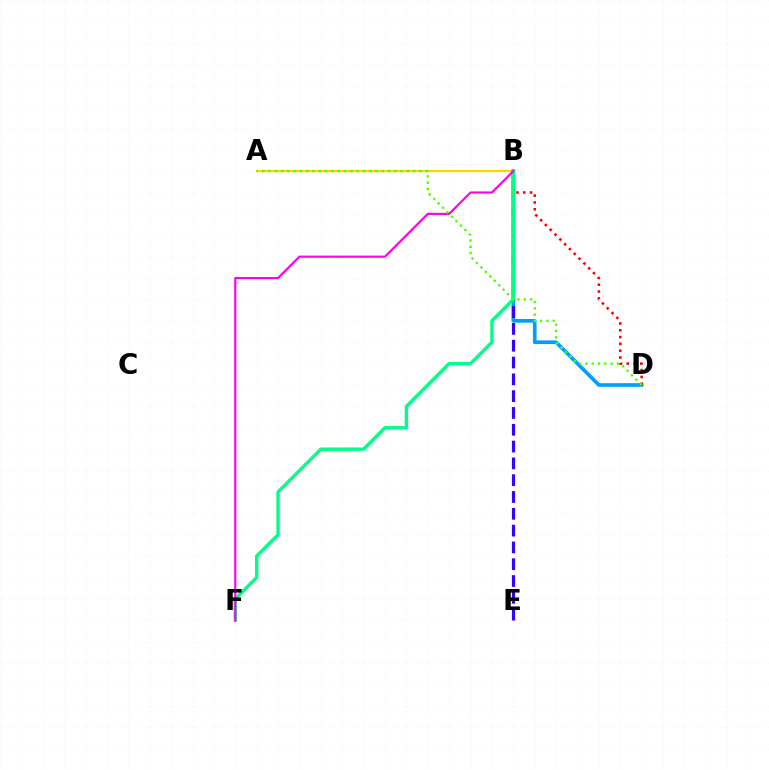{('A', 'B'): [{'color': '#ffd500', 'line_style': 'solid', 'thickness': 1.64}], ('B', 'D'): [{'color': '#009eff', 'line_style': 'solid', 'thickness': 2.64}, {'color': '#ff0000', 'line_style': 'dotted', 'thickness': 1.85}], ('B', 'E'): [{'color': '#3700ff', 'line_style': 'dashed', 'thickness': 2.28}], ('B', 'F'): [{'color': '#00ff86', 'line_style': 'solid', 'thickness': 2.43}, {'color': '#ff00ed', 'line_style': 'solid', 'thickness': 1.56}], ('A', 'D'): [{'color': '#4fff00', 'line_style': 'dotted', 'thickness': 1.71}]}